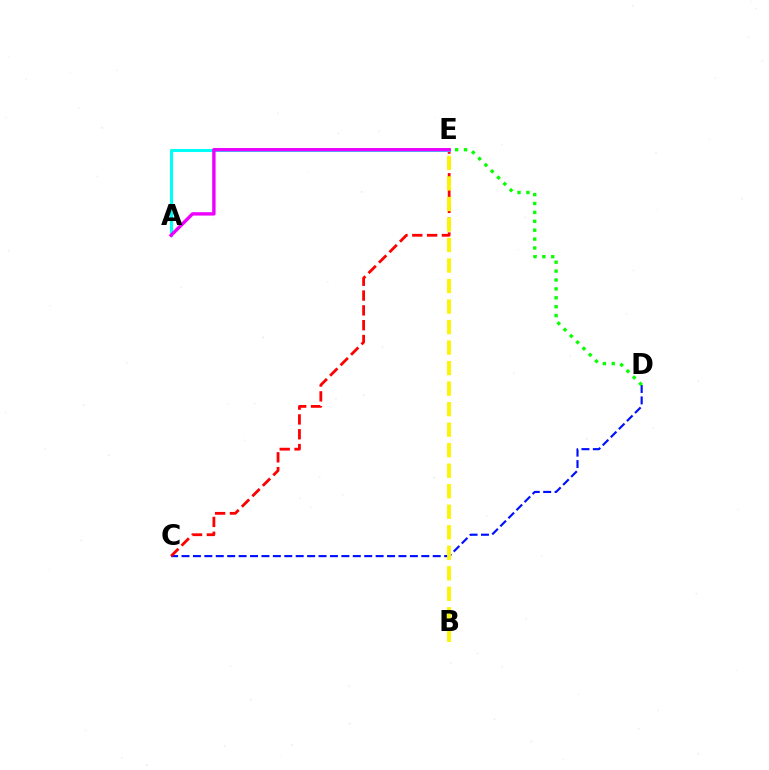{('C', 'D'): [{'color': '#0010ff', 'line_style': 'dashed', 'thickness': 1.55}], ('C', 'E'): [{'color': '#ff0000', 'line_style': 'dashed', 'thickness': 2.01}], ('A', 'E'): [{'color': '#00fff6', 'line_style': 'solid', 'thickness': 2.2}, {'color': '#ee00ff', 'line_style': 'solid', 'thickness': 2.43}], ('D', 'E'): [{'color': '#08ff00', 'line_style': 'dotted', 'thickness': 2.42}], ('B', 'E'): [{'color': '#fcf500', 'line_style': 'dashed', 'thickness': 2.79}]}